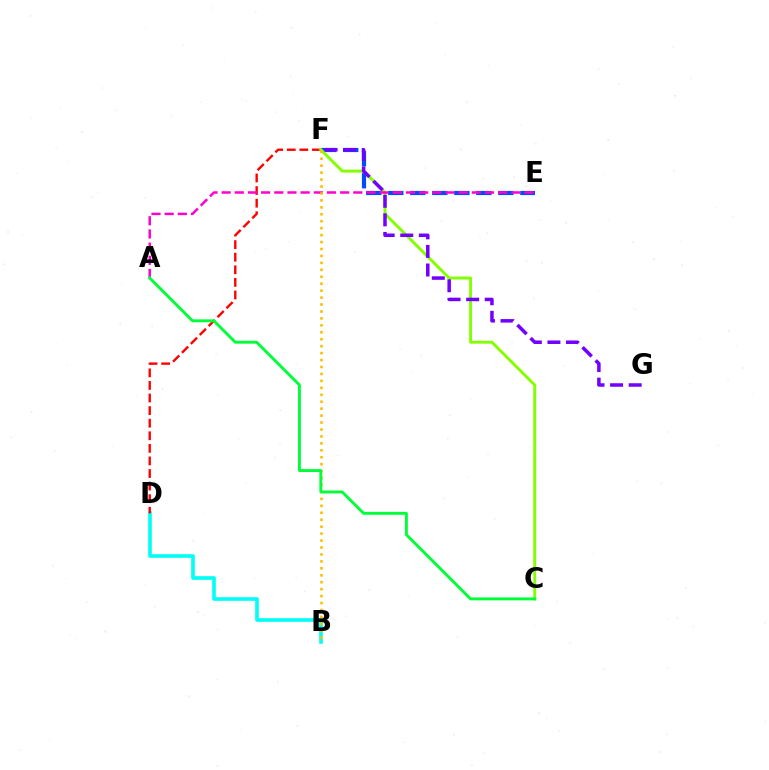{('B', 'D'): [{'color': '#00fff6', 'line_style': 'solid', 'thickness': 2.62}], ('D', 'F'): [{'color': '#ff0000', 'line_style': 'dashed', 'thickness': 1.71}], ('E', 'F'): [{'color': '#004bff', 'line_style': 'dashed', 'thickness': 2.99}], ('C', 'F'): [{'color': '#84ff00', 'line_style': 'solid', 'thickness': 2.1}], ('F', 'G'): [{'color': '#7200ff', 'line_style': 'dashed', 'thickness': 2.52}], ('A', 'E'): [{'color': '#ff00cf', 'line_style': 'dashed', 'thickness': 1.79}], ('B', 'F'): [{'color': '#ffbd00', 'line_style': 'dotted', 'thickness': 1.89}], ('A', 'C'): [{'color': '#00ff39', 'line_style': 'solid', 'thickness': 2.09}]}